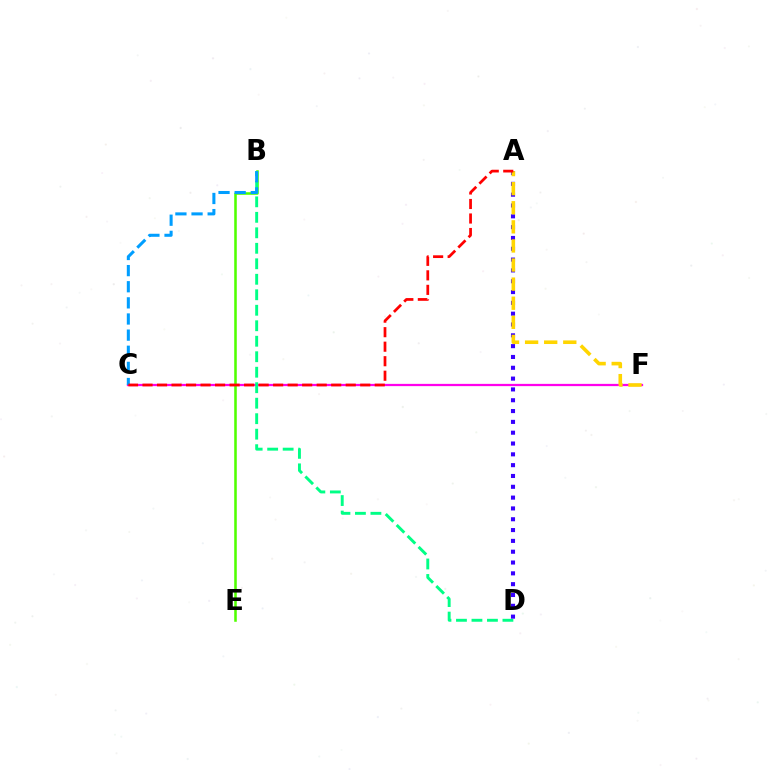{('C', 'F'): [{'color': '#ff00ed', 'line_style': 'solid', 'thickness': 1.63}], ('B', 'E'): [{'color': '#4fff00', 'line_style': 'solid', 'thickness': 1.84}], ('B', 'D'): [{'color': '#00ff86', 'line_style': 'dashed', 'thickness': 2.1}], ('B', 'C'): [{'color': '#009eff', 'line_style': 'dashed', 'thickness': 2.19}], ('A', 'D'): [{'color': '#3700ff', 'line_style': 'dotted', 'thickness': 2.94}], ('A', 'F'): [{'color': '#ffd500', 'line_style': 'dashed', 'thickness': 2.59}], ('A', 'C'): [{'color': '#ff0000', 'line_style': 'dashed', 'thickness': 1.97}]}